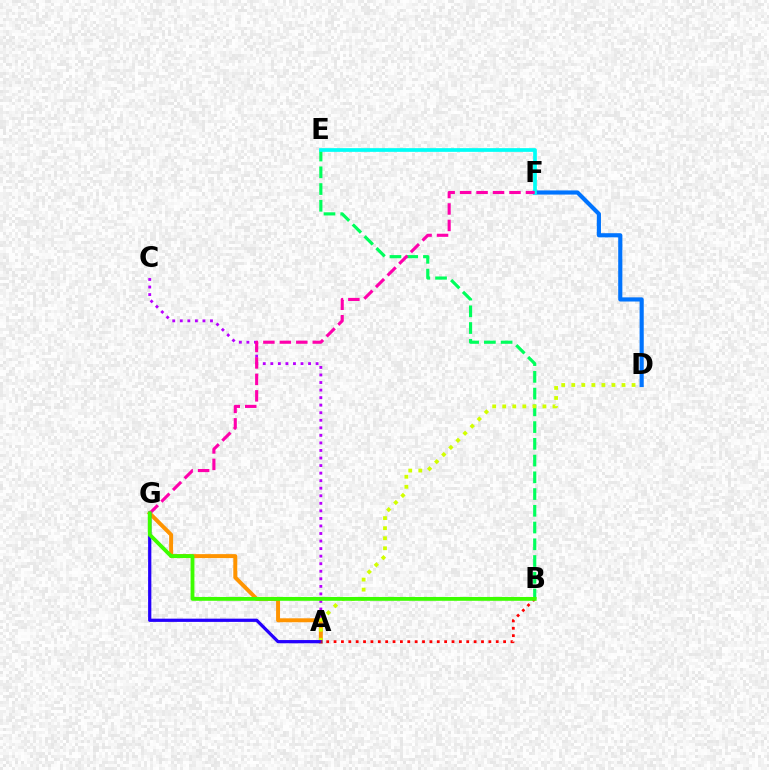{('A', 'C'): [{'color': '#b900ff', 'line_style': 'dotted', 'thickness': 2.05}], ('A', 'G'): [{'color': '#ff9400', 'line_style': 'solid', 'thickness': 2.85}, {'color': '#2500ff', 'line_style': 'solid', 'thickness': 2.33}], ('B', 'E'): [{'color': '#00ff5c', 'line_style': 'dashed', 'thickness': 2.27}], ('A', 'D'): [{'color': '#d1ff00', 'line_style': 'dotted', 'thickness': 2.73}], ('D', 'F'): [{'color': '#0074ff', 'line_style': 'solid', 'thickness': 2.98}], ('E', 'F'): [{'color': '#00fff6', 'line_style': 'solid', 'thickness': 2.67}], ('A', 'B'): [{'color': '#ff0000', 'line_style': 'dotted', 'thickness': 2.0}], ('F', 'G'): [{'color': '#ff00ac', 'line_style': 'dashed', 'thickness': 2.24}], ('B', 'G'): [{'color': '#3dff00', 'line_style': 'solid', 'thickness': 2.75}]}